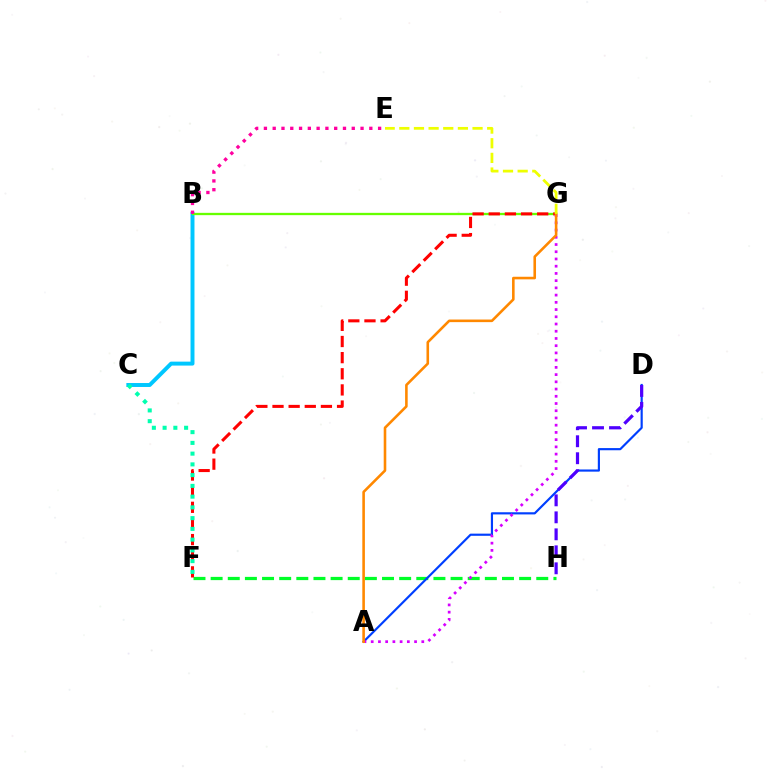{('B', 'C'): [{'color': '#00c7ff', 'line_style': 'solid', 'thickness': 2.84}], ('B', 'G'): [{'color': '#66ff00', 'line_style': 'solid', 'thickness': 1.66}], ('B', 'E'): [{'color': '#ff00a0', 'line_style': 'dotted', 'thickness': 2.39}], ('F', 'H'): [{'color': '#00ff27', 'line_style': 'dashed', 'thickness': 2.33}], ('A', 'D'): [{'color': '#003fff', 'line_style': 'solid', 'thickness': 1.56}], ('F', 'G'): [{'color': '#ff0000', 'line_style': 'dashed', 'thickness': 2.19}], ('A', 'G'): [{'color': '#d600ff', 'line_style': 'dotted', 'thickness': 1.96}, {'color': '#ff8800', 'line_style': 'solid', 'thickness': 1.87}], ('D', 'H'): [{'color': '#4f00ff', 'line_style': 'dashed', 'thickness': 2.31}], ('C', 'F'): [{'color': '#00ffaf', 'line_style': 'dotted', 'thickness': 2.92}], ('E', 'G'): [{'color': '#eeff00', 'line_style': 'dashed', 'thickness': 1.99}]}